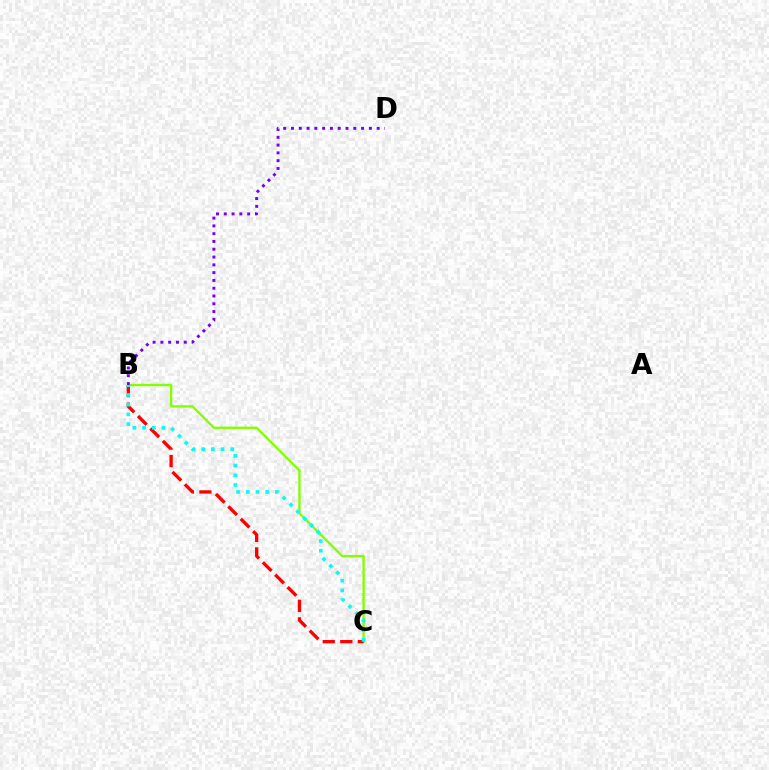{('B', 'C'): [{'color': '#84ff00', 'line_style': 'solid', 'thickness': 1.7}, {'color': '#ff0000', 'line_style': 'dashed', 'thickness': 2.38}, {'color': '#00fff6', 'line_style': 'dotted', 'thickness': 2.64}], ('B', 'D'): [{'color': '#7200ff', 'line_style': 'dotted', 'thickness': 2.12}]}